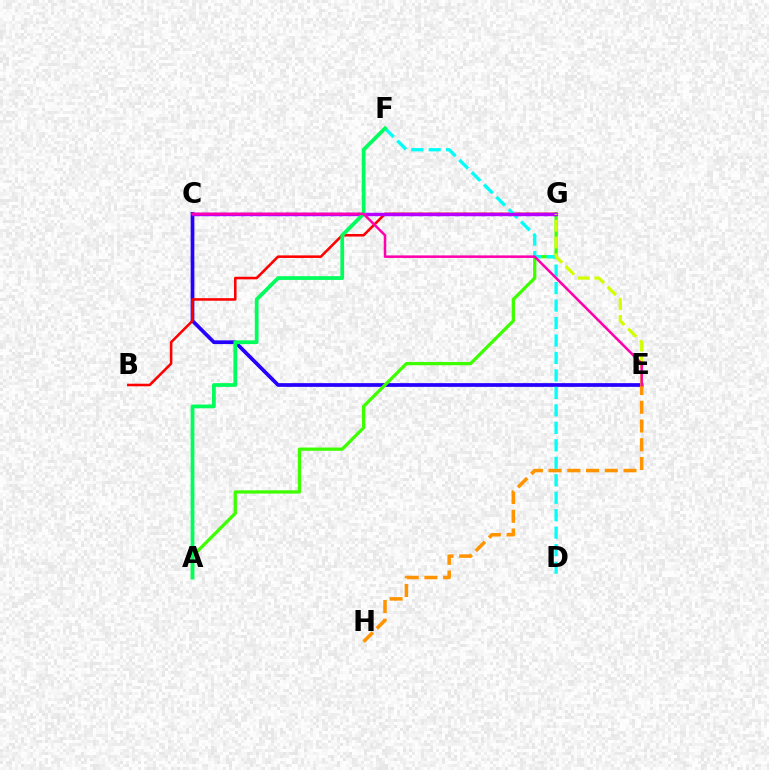{('C', 'E'): [{'color': '#2500ff', 'line_style': 'solid', 'thickness': 2.67}, {'color': '#ff00ac', 'line_style': 'solid', 'thickness': 1.82}], ('A', 'G'): [{'color': '#3dff00', 'line_style': 'solid', 'thickness': 2.34}], ('E', 'H'): [{'color': '#ff9400', 'line_style': 'dashed', 'thickness': 2.54}], ('C', 'G'): [{'color': '#0074ff', 'line_style': 'dotted', 'thickness': 2.42}, {'color': '#b900ff', 'line_style': 'solid', 'thickness': 2.4}], ('B', 'G'): [{'color': '#ff0000', 'line_style': 'solid', 'thickness': 1.85}], ('D', 'F'): [{'color': '#00fff6', 'line_style': 'dashed', 'thickness': 2.37}], ('A', 'F'): [{'color': '#00ff5c', 'line_style': 'solid', 'thickness': 2.7}], ('E', 'G'): [{'color': '#d1ff00', 'line_style': 'dashed', 'thickness': 2.28}]}